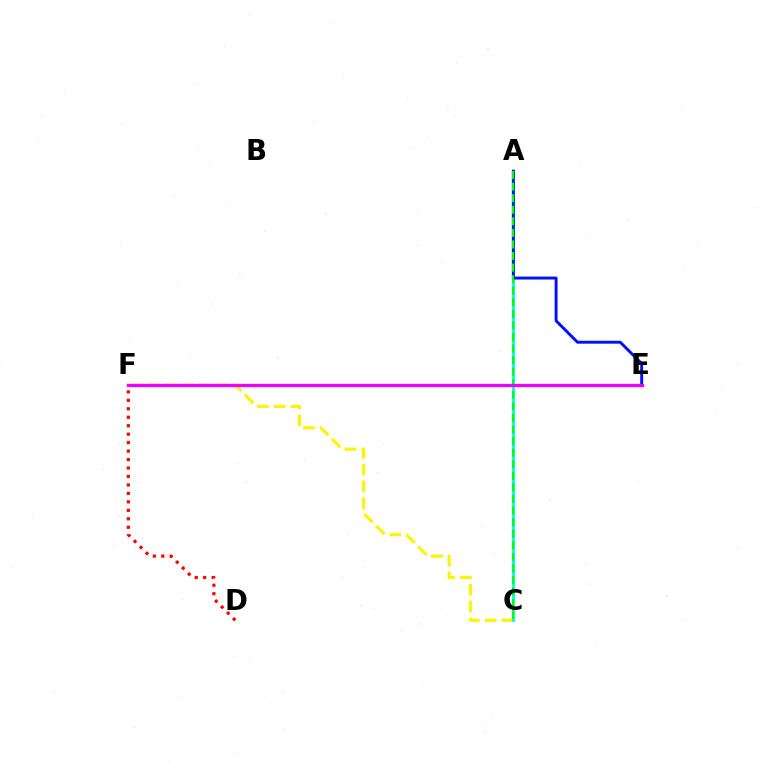{('C', 'F'): [{'color': '#fcf500', 'line_style': 'dashed', 'thickness': 2.29}], ('A', 'C'): [{'color': '#00fff6', 'line_style': 'solid', 'thickness': 2.12}, {'color': '#08ff00', 'line_style': 'dashed', 'thickness': 1.57}], ('D', 'F'): [{'color': '#ff0000', 'line_style': 'dotted', 'thickness': 2.3}], ('A', 'E'): [{'color': '#0010ff', 'line_style': 'solid', 'thickness': 2.11}], ('E', 'F'): [{'color': '#ee00ff', 'line_style': 'solid', 'thickness': 2.36}]}